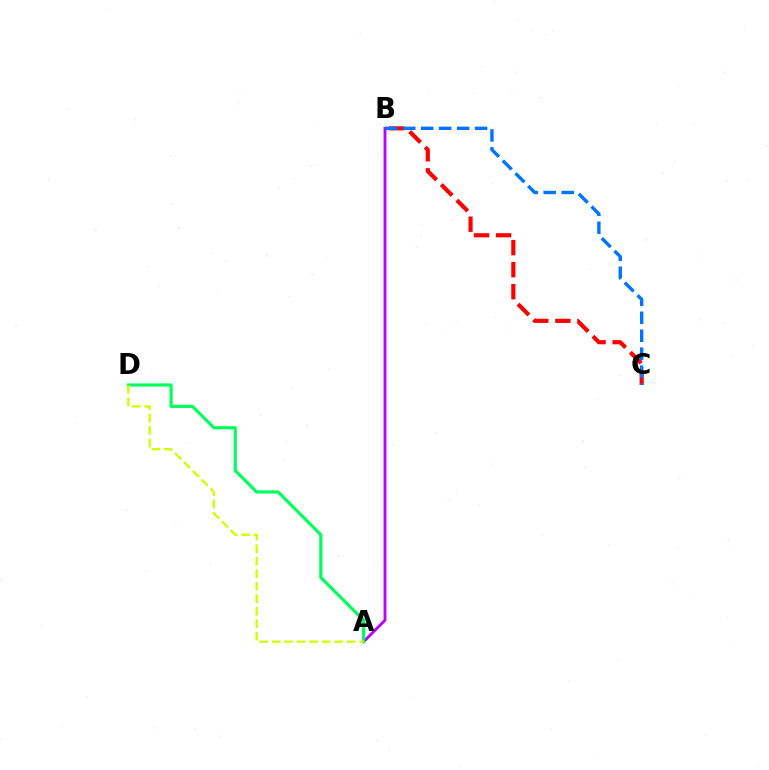{('A', 'B'): [{'color': '#b900ff', 'line_style': 'solid', 'thickness': 2.05}], ('B', 'C'): [{'color': '#ff0000', 'line_style': 'dashed', 'thickness': 2.99}, {'color': '#0074ff', 'line_style': 'dashed', 'thickness': 2.44}], ('A', 'D'): [{'color': '#00ff5c', 'line_style': 'solid', 'thickness': 2.26}, {'color': '#d1ff00', 'line_style': 'dashed', 'thickness': 1.7}]}